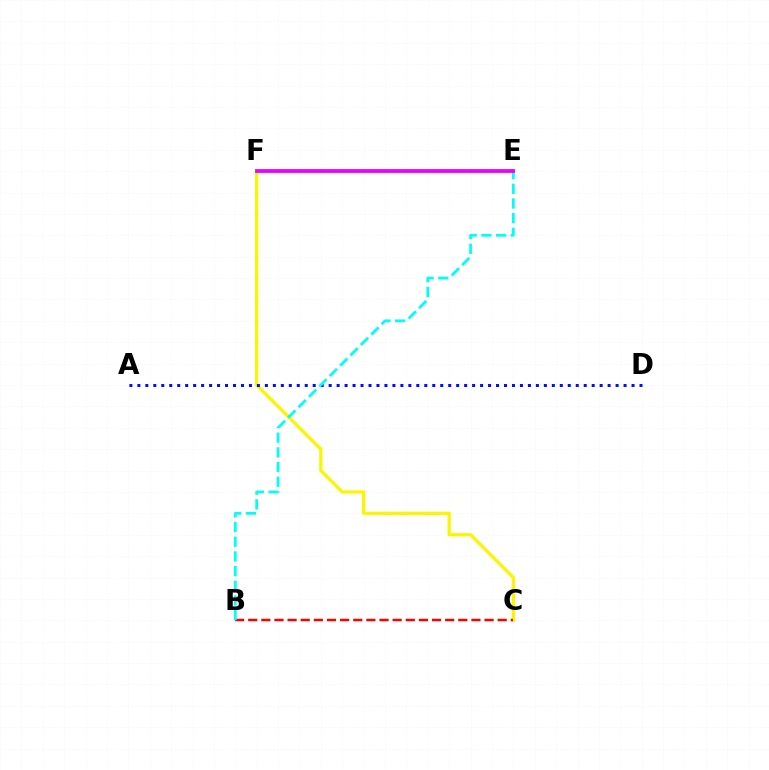{('C', 'F'): [{'color': '#fcf500', 'line_style': 'solid', 'thickness': 2.34}], ('B', 'C'): [{'color': '#ff0000', 'line_style': 'dashed', 'thickness': 1.78}], ('A', 'D'): [{'color': '#0010ff', 'line_style': 'dotted', 'thickness': 2.17}], ('E', 'F'): [{'color': '#08ff00', 'line_style': 'dotted', 'thickness': 1.6}, {'color': '#ee00ff', 'line_style': 'solid', 'thickness': 2.74}], ('B', 'E'): [{'color': '#00fff6', 'line_style': 'dashed', 'thickness': 1.99}]}